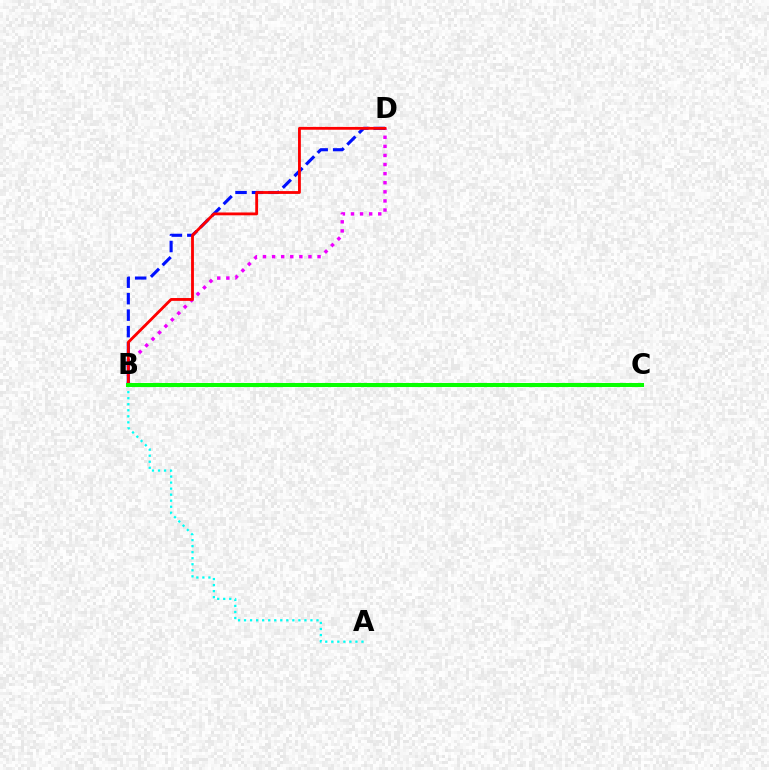{('B', 'C'): [{'color': '#fcf500', 'line_style': 'dotted', 'thickness': 2.02}, {'color': '#08ff00', 'line_style': 'solid', 'thickness': 2.91}], ('B', 'D'): [{'color': '#ee00ff', 'line_style': 'dotted', 'thickness': 2.47}, {'color': '#0010ff', 'line_style': 'dashed', 'thickness': 2.24}, {'color': '#ff0000', 'line_style': 'solid', 'thickness': 2.04}], ('A', 'B'): [{'color': '#00fff6', 'line_style': 'dotted', 'thickness': 1.64}]}